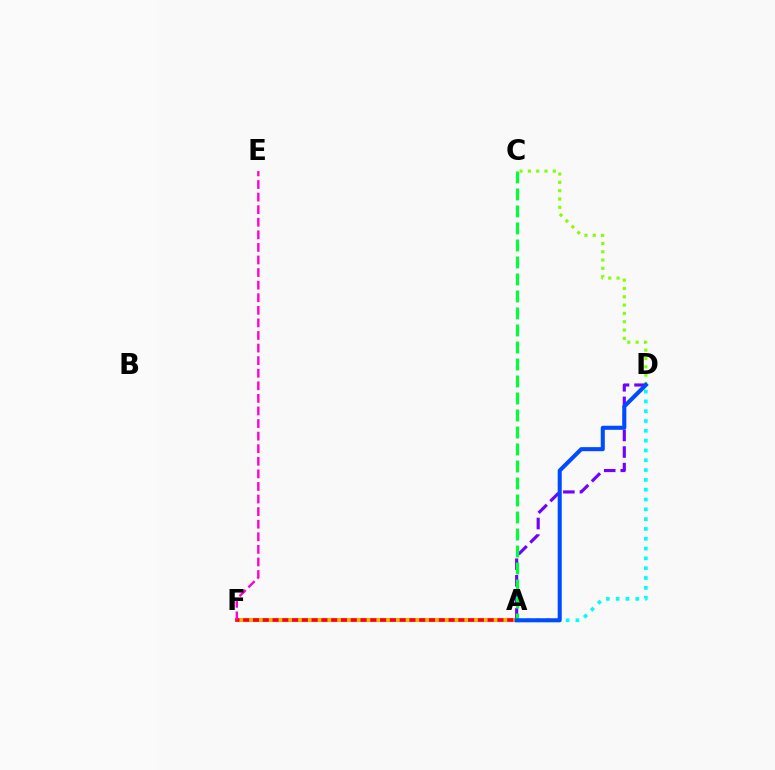{('A', 'F'): [{'color': '#ff0000', 'line_style': 'solid', 'thickness': 2.67}, {'color': '#ffbd00', 'line_style': 'dotted', 'thickness': 2.66}], ('C', 'D'): [{'color': '#84ff00', 'line_style': 'dotted', 'thickness': 2.26}], ('A', 'D'): [{'color': '#00fff6', 'line_style': 'dotted', 'thickness': 2.67}, {'color': '#7200ff', 'line_style': 'dashed', 'thickness': 2.25}, {'color': '#004bff', 'line_style': 'solid', 'thickness': 2.92}], ('E', 'F'): [{'color': '#ff00cf', 'line_style': 'dashed', 'thickness': 1.71}], ('A', 'C'): [{'color': '#00ff39', 'line_style': 'dashed', 'thickness': 2.31}]}